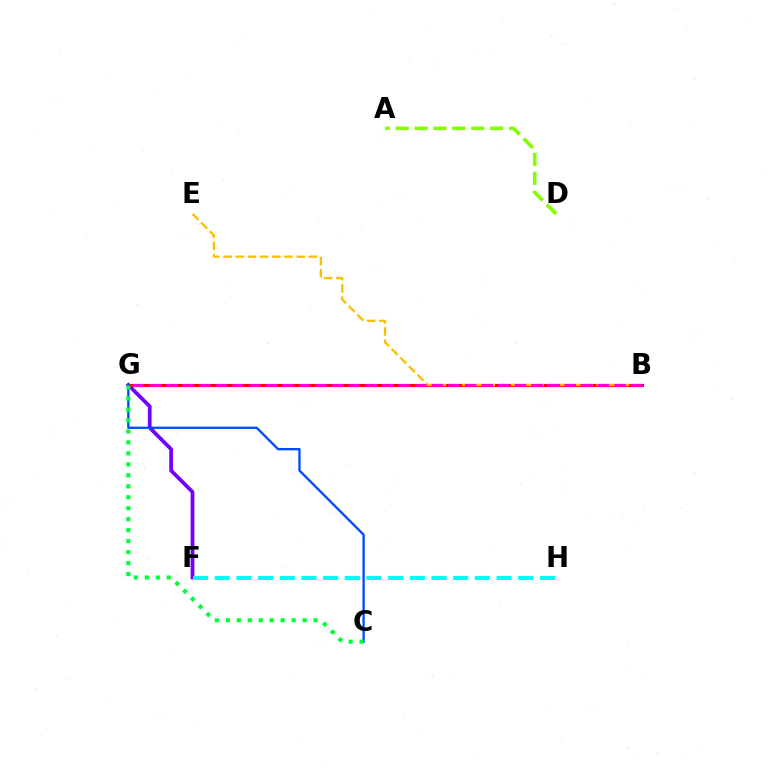{('F', 'G'): [{'color': '#7200ff', 'line_style': 'solid', 'thickness': 2.71}], ('B', 'G'): [{'color': '#ff0000', 'line_style': 'solid', 'thickness': 2.22}, {'color': '#ff00cf', 'line_style': 'dashed', 'thickness': 2.26}], ('B', 'E'): [{'color': '#ffbd00', 'line_style': 'dashed', 'thickness': 1.66}], ('C', 'G'): [{'color': '#004bff', 'line_style': 'solid', 'thickness': 1.67}, {'color': '#00ff39', 'line_style': 'dotted', 'thickness': 2.98}], ('F', 'H'): [{'color': '#00fff6', 'line_style': 'dashed', 'thickness': 2.94}], ('A', 'D'): [{'color': '#84ff00', 'line_style': 'dashed', 'thickness': 2.57}]}